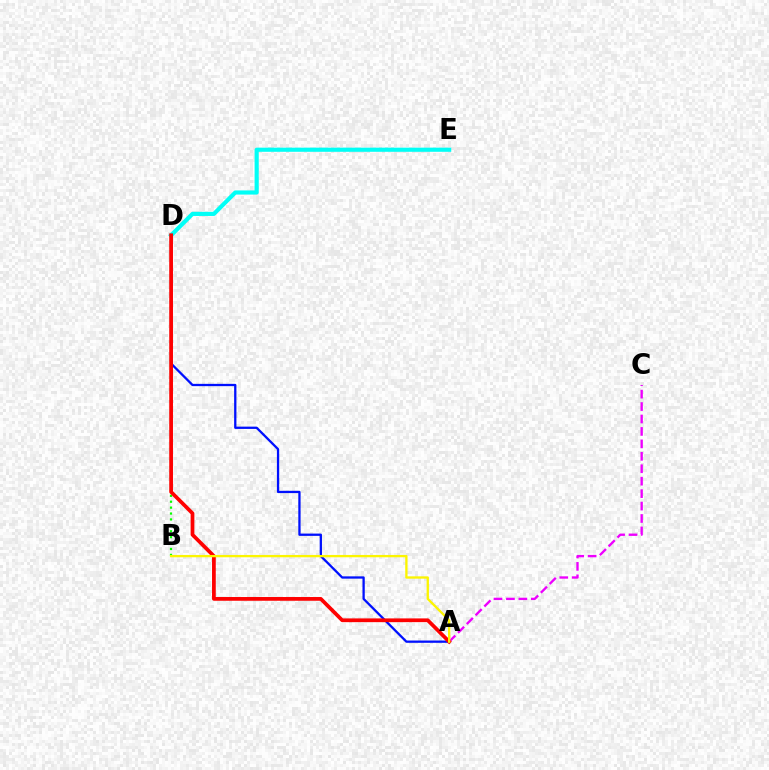{('A', 'D'): [{'color': '#0010ff', 'line_style': 'solid', 'thickness': 1.65}, {'color': '#ff0000', 'line_style': 'solid', 'thickness': 2.69}], ('A', 'C'): [{'color': '#ee00ff', 'line_style': 'dashed', 'thickness': 1.69}], ('B', 'D'): [{'color': '#08ff00', 'line_style': 'dotted', 'thickness': 1.61}], ('D', 'E'): [{'color': '#00fff6', 'line_style': 'solid', 'thickness': 2.99}], ('A', 'B'): [{'color': '#fcf500', 'line_style': 'solid', 'thickness': 1.67}]}